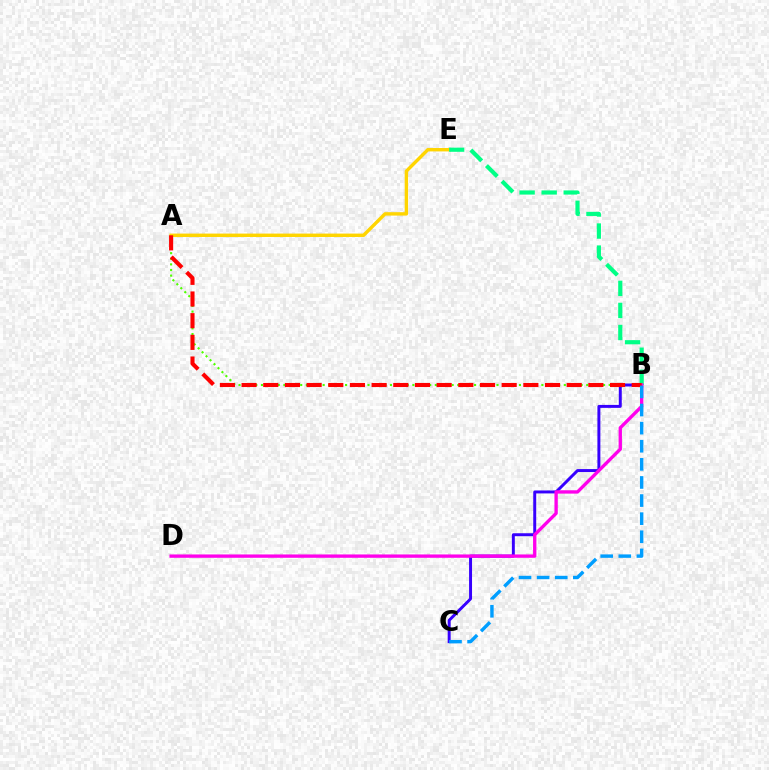{('A', 'B'): [{'color': '#4fff00', 'line_style': 'dotted', 'thickness': 1.52}, {'color': '#ff0000', 'line_style': 'dashed', 'thickness': 2.94}], ('B', 'C'): [{'color': '#3700ff', 'line_style': 'solid', 'thickness': 2.13}, {'color': '#009eff', 'line_style': 'dashed', 'thickness': 2.46}], ('A', 'E'): [{'color': '#ffd500', 'line_style': 'solid', 'thickness': 2.45}], ('B', 'E'): [{'color': '#00ff86', 'line_style': 'dashed', 'thickness': 3.0}], ('B', 'D'): [{'color': '#ff00ed', 'line_style': 'solid', 'thickness': 2.4}]}